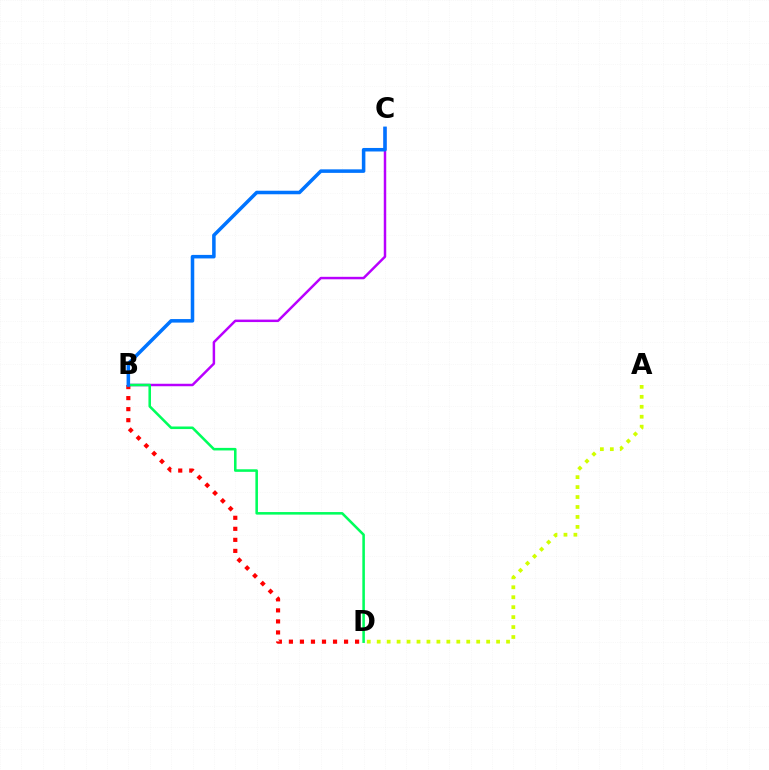{('B', 'C'): [{'color': '#b900ff', 'line_style': 'solid', 'thickness': 1.78}, {'color': '#0074ff', 'line_style': 'solid', 'thickness': 2.54}], ('B', 'D'): [{'color': '#ff0000', 'line_style': 'dotted', 'thickness': 3.0}, {'color': '#00ff5c', 'line_style': 'solid', 'thickness': 1.84}], ('A', 'D'): [{'color': '#d1ff00', 'line_style': 'dotted', 'thickness': 2.7}]}